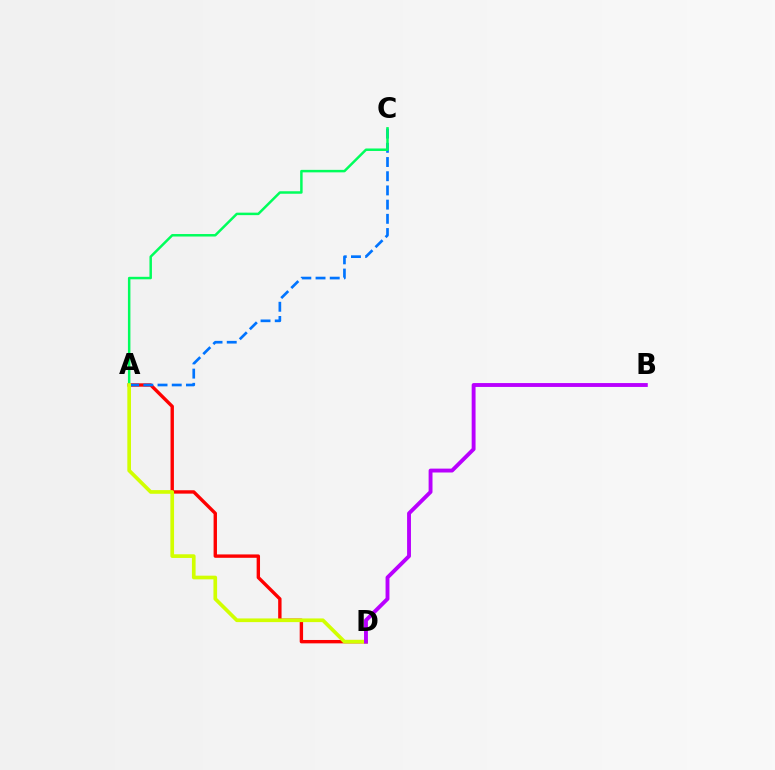{('A', 'D'): [{'color': '#ff0000', 'line_style': 'solid', 'thickness': 2.43}, {'color': '#d1ff00', 'line_style': 'solid', 'thickness': 2.64}], ('A', 'C'): [{'color': '#0074ff', 'line_style': 'dashed', 'thickness': 1.93}, {'color': '#00ff5c', 'line_style': 'solid', 'thickness': 1.79}], ('B', 'D'): [{'color': '#b900ff', 'line_style': 'solid', 'thickness': 2.79}]}